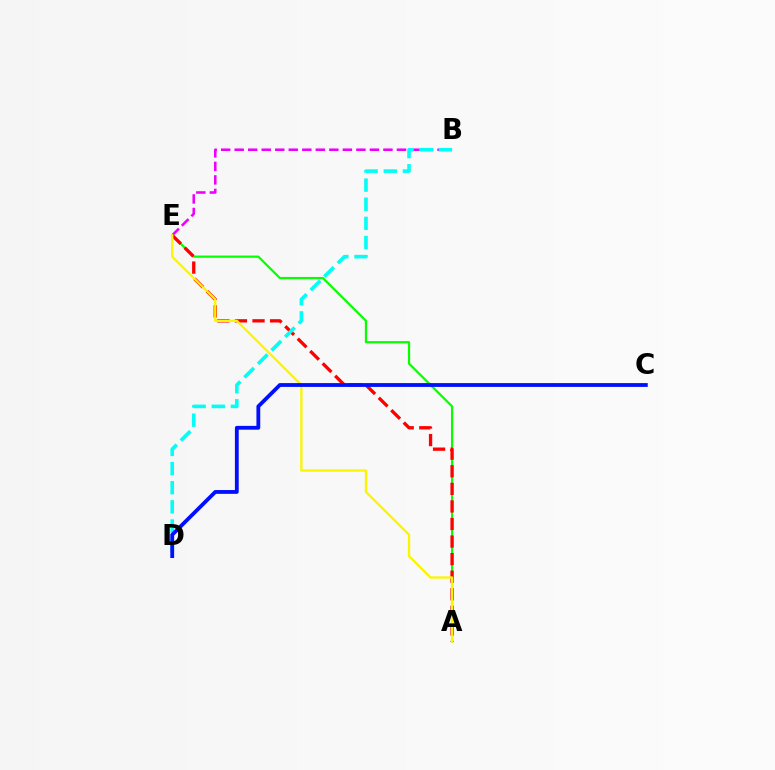{('B', 'E'): [{'color': '#ee00ff', 'line_style': 'dashed', 'thickness': 1.84}], ('A', 'E'): [{'color': '#08ff00', 'line_style': 'solid', 'thickness': 1.6}, {'color': '#ff0000', 'line_style': 'dashed', 'thickness': 2.39}, {'color': '#fcf500', 'line_style': 'solid', 'thickness': 1.66}], ('B', 'D'): [{'color': '#00fff6', 'line_style': 'dashed', 'thickness': 2.6}], ('C', 'D'): [{'color': '#0010ff', 'line_style': 'solid', 'thickness': 2.75}]}